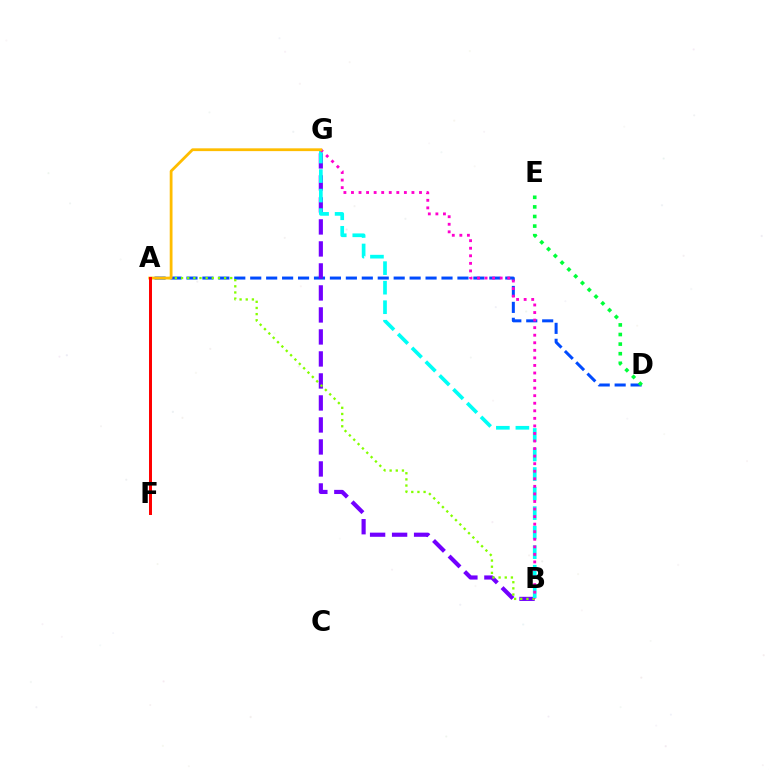{('A', 'D'): [{'color': '#004bff', 'line_style': 'dashed', 'thickness': 2.17}], ('B', 'G'): [{'color': '#7200ff', 'line_style': 'dashed', 'thickness': 2.99}, {'color': '#00fff6', 'line_style': 'dashed', 'thickness': 2.65}, {'color': '#ff00cf', 'line_style': 'dotted', 'thickness': 2.05}], ('A', 'B'): [{'color': '#84ff00', 'line_style': 'dotted', 'thickness': 1.67}], ('D', 'E'): [{'color': '#00ff39', 'line_style': 'dotted', 'thickness': 2.61}], ('A', 'G'): [{'color': '#ffbd00', 'line_style': 'solid', 'thickness': 2.01}], ('A', 'F'): [{'color': '#ff0000', 'line_style': 'solid', 'thickness': 2.14}]}